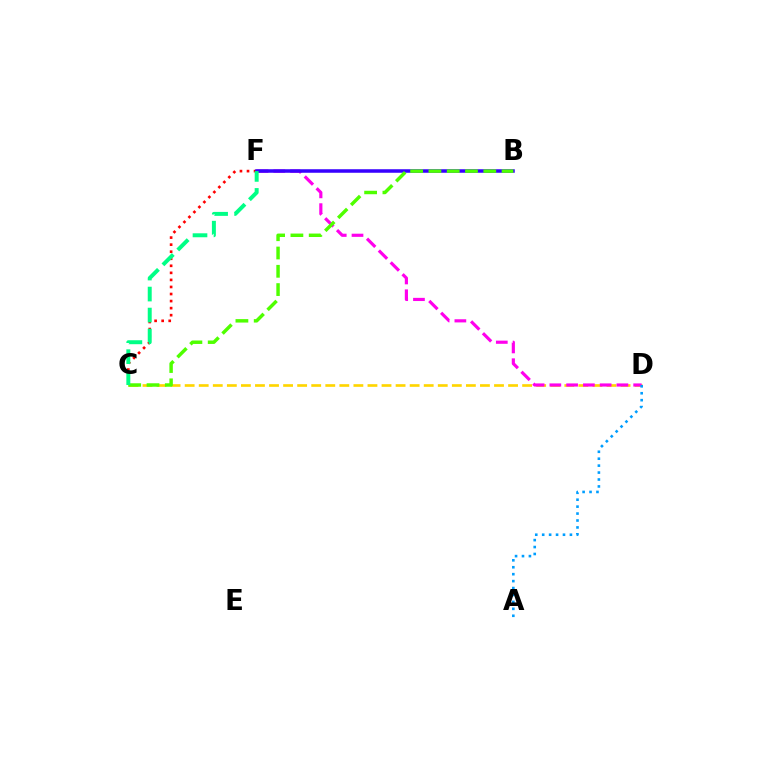{('C', 'F'): [{'color': '#ff0000', 'line_style': 'dotted', 'thickness': 1.92}, {'color': '#00ff86', 'line_style': 'dashed', 'thickness': 2.85}], ('C', 'D'): [{'color': '#ffd500', 'line_style': 'dashed', 'thickness': 1.91}], ('D', 'F'): [{'color': '#ff00ed', 'line_style': 'dashed', 'thickness': 2.28}], ('B', 'F'): [{'color': '#3700ff', 'line_style': 'solid', 'thickness': 2.54}], ('A', 'D'): [{'color': '#009eff', 'line_style': 'dotted', 'thickness': 1.88}], ('B', 'C'): [{'color': '#4fff00', 'line_style': 'dashed', 'thickness': 2.48}]}